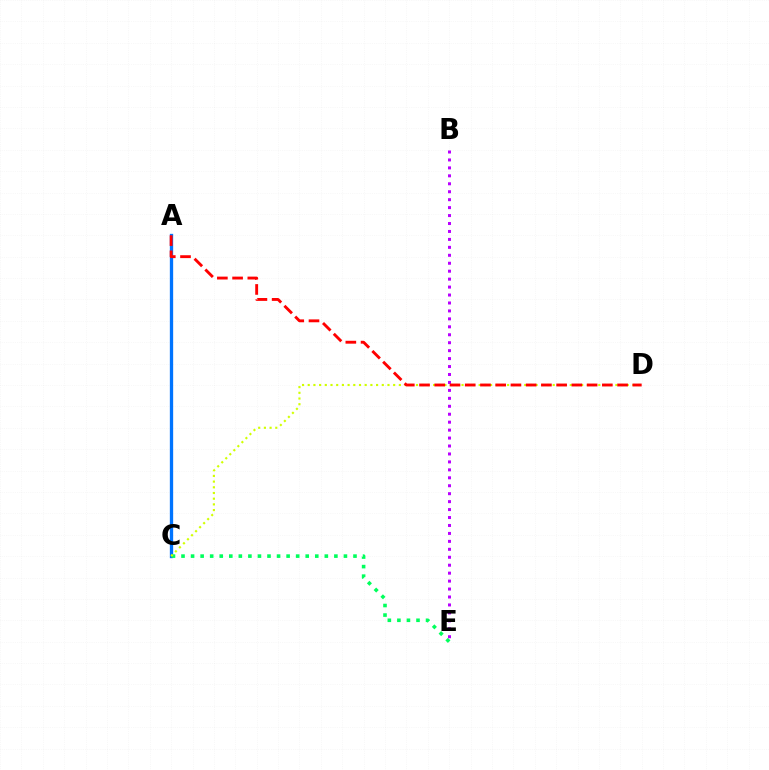{('A', 'C'): [{'color': '#0074ff', 'line_style': 'solid', 'thickness': 2.39}], ('C', 'E'): [{'color': '#00ff5c', 'line_style': 'dotted', 'thickness': 2.6}], ('B', 'E'): [{'color': '#b900ff', 'line_style': 'dotted', 'thickness': 2.16}], ('C', 'D'): [{'color': '#d1ff00', 'line_style': 'dotted', 'thickness': 1.55}], ('A', 'D'): [{'color': '#ff0000', 'line_style': 'dashed', 'thickness': 2.07}]}